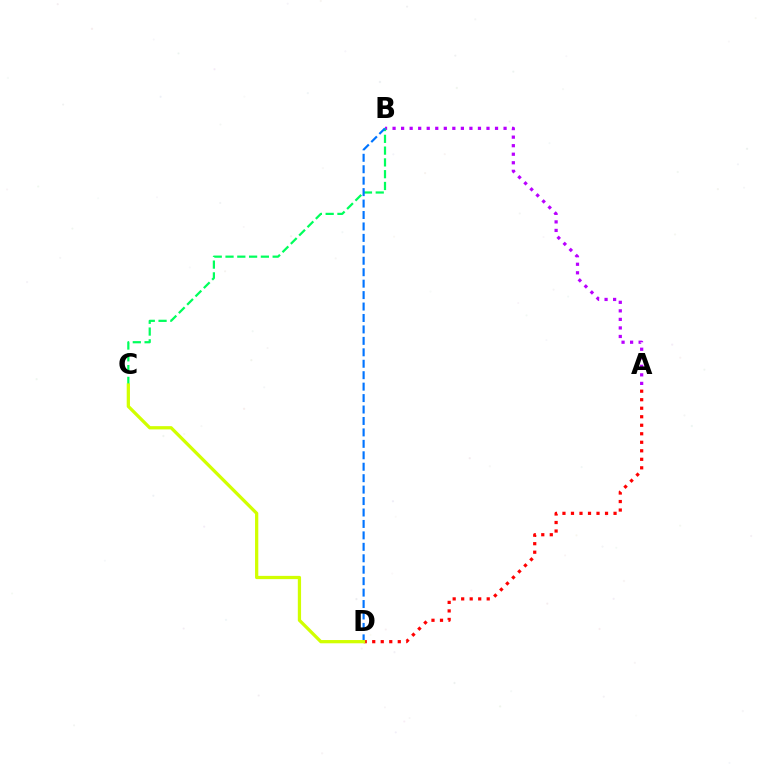{('A', 'B'): [{'color': '#b900ff', 'line_style': 'dotted', 'thickness': 2.32}], ('A', 'D'): [{'color': '#ff0000', 'line_style': 'dotted', 'thickness': 2.31}], ('B', 'C'): [{'color': '#00ff5c', 'line_style': 'dashed', 'thickness': 1.6}], ('B', 'D'): [{'color': '#0074ff', 'line_style': 'dashed', 'thickness': 1.55}], ('C', 'D'): [{'color': '#d1ff00', 'line_style': 'solid', 'thickness': 2.34}]}